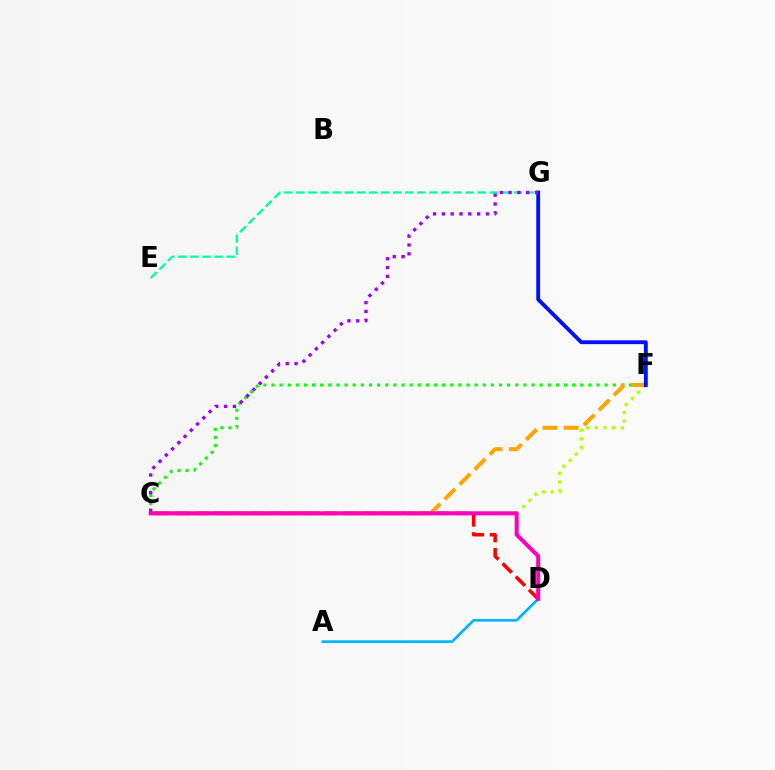{('E', 'G'): [{'color': '#00ff9d', 'line_style': 'dashed', 'thickness': 1.64}], ('C', 'F'): [{'color': '#08ff00', 'line_style': 'dotted', 'thickness': 2.21}, {'color': '#b3ff00', 'line_style': 'dotted', 'thickness': 2.36}, {'color': '#ffa500', 'line_style': 'dashed', 'thickness': 2.88}], ('C', 'D'): [{'color': '#ff0000', 'line_style': 'dashed', 'thickness': 2.53}, {'color': '#ff00bd', 'line_style': 'solid', 'thickness': 2.91}], ('F', 'G'): [{'color': '#0010ff', 'line_style': 'solid', 'thickness': 2.77}], ('A', 'D'): [{'color': '#00b5ff', 'line_style': 'solid', 'thickness': 1.97}], ('C', 'G'): [{'color': '#9b00ff', 'line_style': 'dotted', 'thickness': 2.39}]}